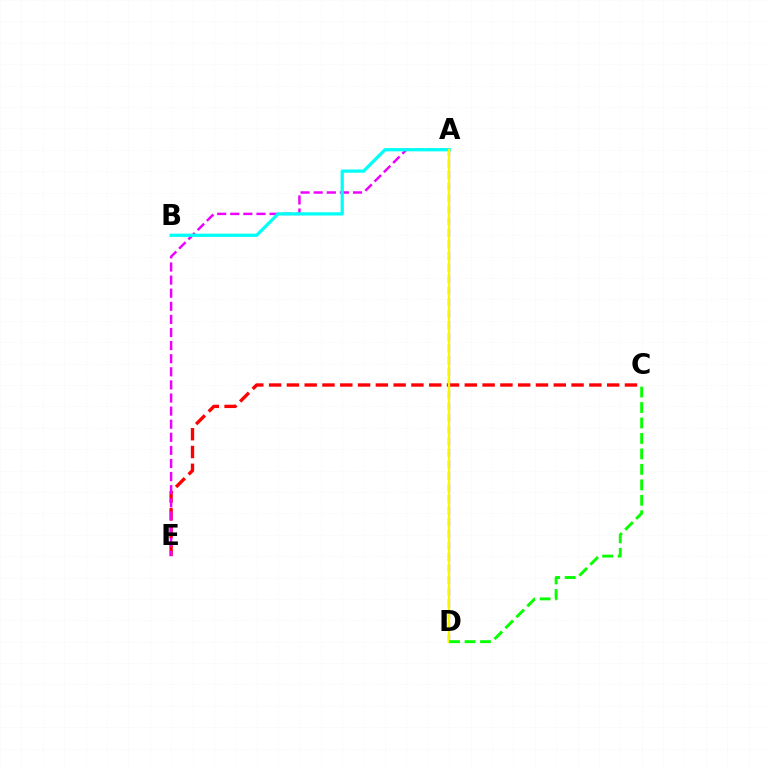{('A', 'D'): [{'color': '#0010ff', 'line_style': 'dashed', 'thickness': 1.57}, {'color': '#fcf500', 'line_style': 'solid', 'thickness': 1.66}], ('C', 'E'): [{'color': '#ff0000', 'line_style': 'dashed', 'thickness': 2.42}], ('A', 'E'): [{'color': '#ee00ff', 'line_style': 'dashed', 'thickness': 1.78}], ('A', 'B'): [{'color': '#00fff6', 'line_style': 'solid', 'thickness': 2.34}], ('C', 'D'): [{'color': '#08ff00', 'line_style': 'dashed', 'thickness': 2.1}]}